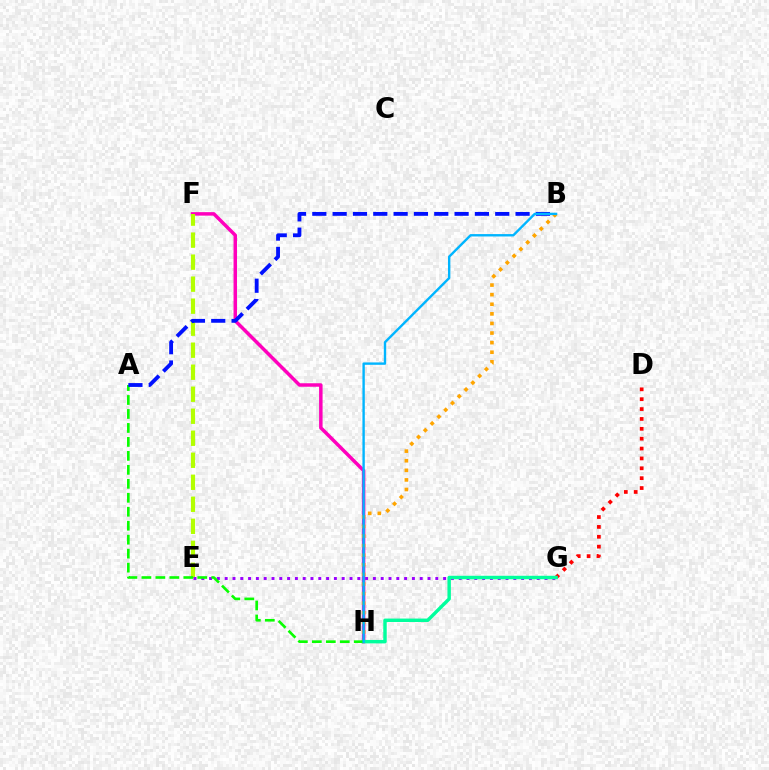{('F', 'H'): [{'color': '#ff00bd', 'line_style': 'solid', 'thickness': 2.5}], ('E', 'F'): [{'color': '#b3ff00', 'line_style': 'dashed', 'thickness': 2.99}], ('B', 'H'): [{'color': '#ffa500', 'line_style': 'dotted', 'thickness': 2.61}, {'color': '#00b5ff', 'line_style': 'solid', 'thickness': 1.72}], ('E', 'G'): [{'color': '#9b00ff', 'line_style': 'dotted', 'thickness': 2.12}], ('D', 'G'): [{'color': '#ff0000', 'line_style': 'dotted', 'thickness': 2.68}], ('G', 'H'): [{'color': '#00ff9d', 'line_style': 'solid', 'thickness': 2.47}], ('A', 'H'): [{'color': '#08ff00', 'line_style': 'dashed', 'thickness': 1.9}], ('A', 'B'): [{'color': '#0010ff', 'line_style': 'dashed', 'thickness': 2.76}]}